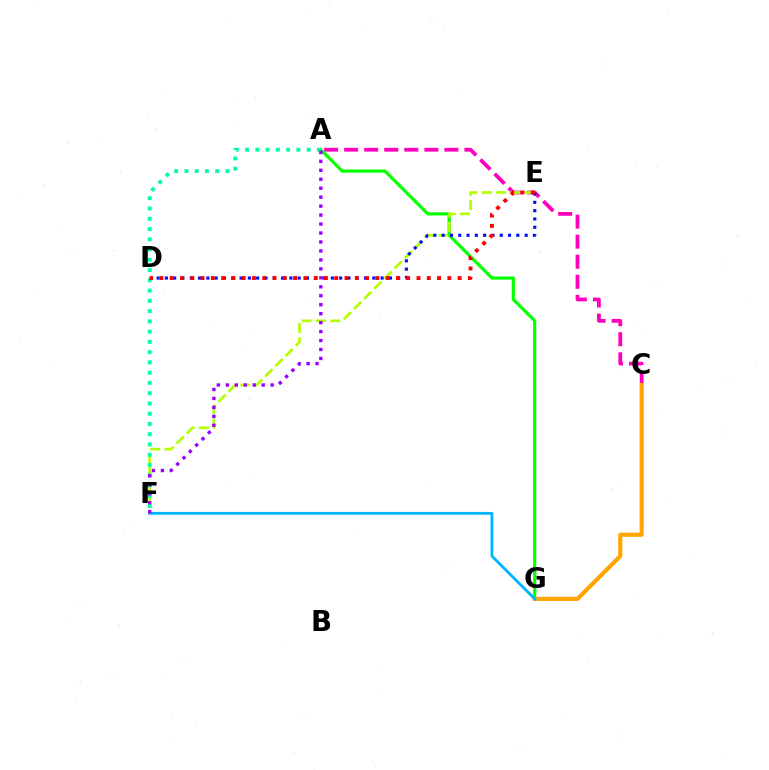{('A', 'C'): [{'color': '#ff00bd', 'line_style': 'dashed', 'thickness': 2.72}], ('A', 'G'): [{'color': '#08ff00', 'line_style': 'solid', 'thickness': 2.3}], ('C', 'G'): [{'color': '#ffa500', 'line_style': 'solid', 'thickness': 2.99}], ('E', 'F'): [{'color': '#b3ff00', 'line_style': 'dashed', 'thickness': 1.95}], ('F', 'G'): [{'color': '#00b5ff', 'line_style': 'solid', 'thickness': 2.03}], ('A', 'F'): [{'color': '#00ff9d', 'line_style': 'dotted', 'thickness': 2.79}, {'color': '#9b00ff', 'line_style': 'dotted', 'thickness': 2.43}], ('D', 'E'): [{'color': '#0010ff', 'line_style': 'dotted', 'thickness': 2.25}, {'color': '#ff0000', 'line_style': 'dotted', 'thickness': 2.79}]}